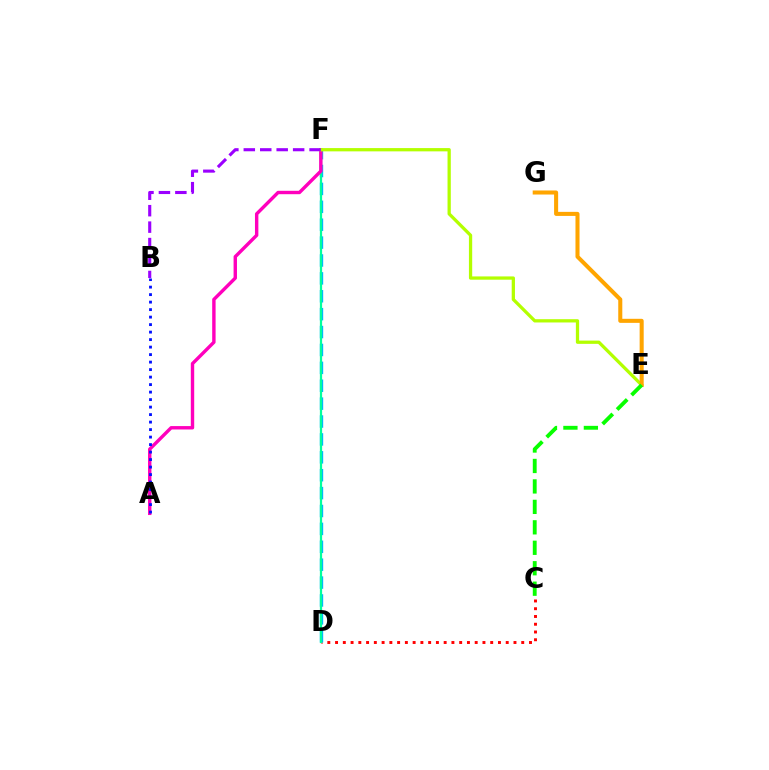{('C', 'D'): [{'color': '#ff0000', 'line_style': 'dotted', 'thickness': 2.11}], ('D', 'F'): [{'color': '#00b5ff', 'line_style': 'dashed', 'thickness': 2.43}, {'color': '#00ff9d', 'line_style': 'solid', 'thickness': 1.61}], ('A', 'F'): [{'color': '#ff00bd', 'line_style': 'solid', 'thickness': 2.45}], ('E', 'F'): [{'color': '#b3ff00', 'line_style': 'solid', 'thickness': 2.35}], ('A', 'B'): [{'color': '#0010ff', 'line_style': 'dotted', 'thickness': 2.04}], ('E', 'G'): [{'color': '#ffa500', 'line_style': 'solid', 'thickness': 2.92}], ('C', 'E'): [{'color': '#08ff00', 'line_style': 'dashed', 'thickness': 2.78}], ('B', 'F'): [{'color': '#9b00ff', 'line_style': 'dashed', 'thickness': 2.23}]}